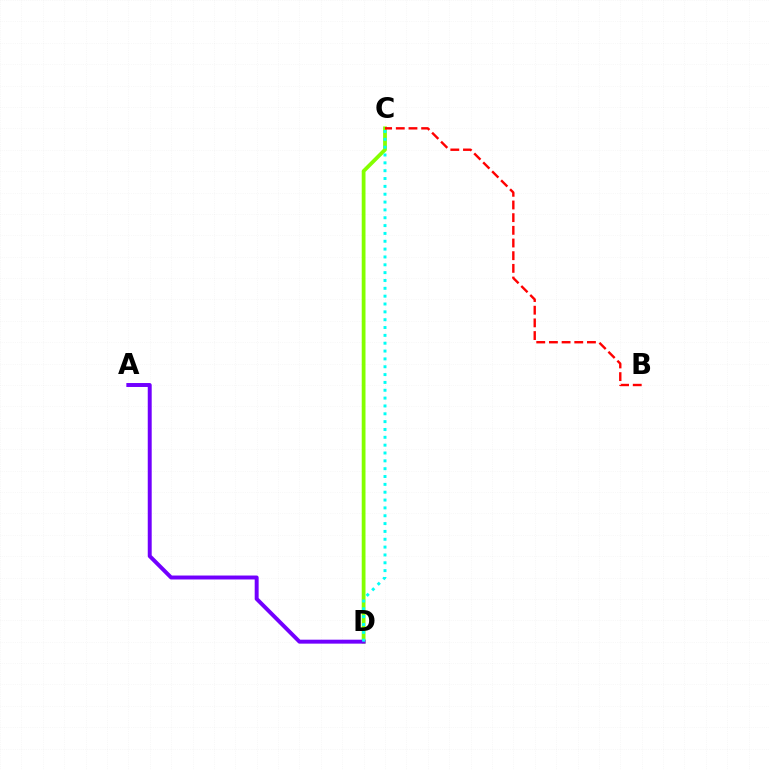{('C', 'D'): [{'color': '#84ff00', 'line_style': 'solid', 'thickness': 2.72}, {'color': '#00fff6', 'line_style': 'dotted', 'thickness': 2.13}], ('A', 'D'): [{'color': '#7200ff', 'line_style': 'solid', 'thickness': 2.84}], ('B', 'C'): [{'color': '#ff0000', 'line_style': 'dashed', 'thickness': 1.72}]}